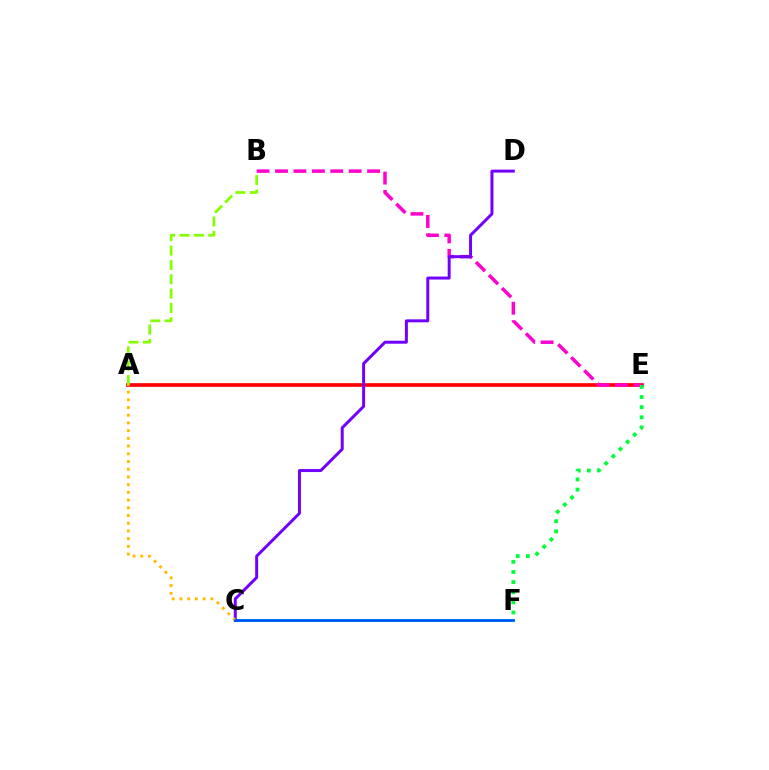{('A', 'E'): [{'color': '#ff0000', 'line_style': 'solid', 'thickness': 2.64}], ('B', 'E'): [{'color': '#ff00cf', 'line_style': 'dashed', 'thickness': 2.5}], ('E', 'F'): [{'color': '#00ff39', 'line_style': 'dotted', 'thickness': 2.75}], ('A', 'B'): [{'color': '#84ff00', 'line_style': 'dashed', 'thickness': 1.95}], ('C', 'F'): [{'color': '#00fff6', 'line_style': 'solid', 'thickness': 2.18}, {'color': '#004bff', 'line_style': 'solid', 'thickness': 1.86}], ('C', 'D'): [{'color': '#7200ff', 'line_style': 'solid', 'thickness': 2.14}], ('A', 'C'): [{'color': '#ffbd00', 'line_style': 'dotted', 'thickness': 2.1}]}